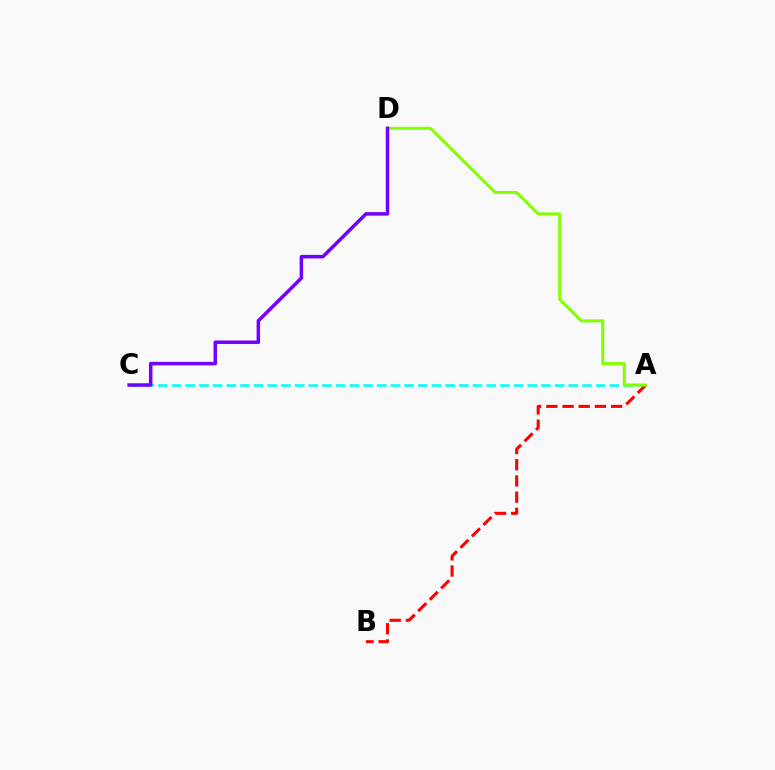{('A', 'C'): [{'color': '#00fff6', 'line_style': 'dashed', 'thickness': 1.86}], ('A', 'B'): [{'color': '#ff0000', 'line_style': 'dashed', 'thickness': 2.2}], ('A', 'D'): [{'color': '#84ff00', 'line_style': 'solid', 'thickness': 2.18}], ('C', 'D'): [{'color': '#7200ff', 'line_style': 'solid', 'thickness': 2.52}]}